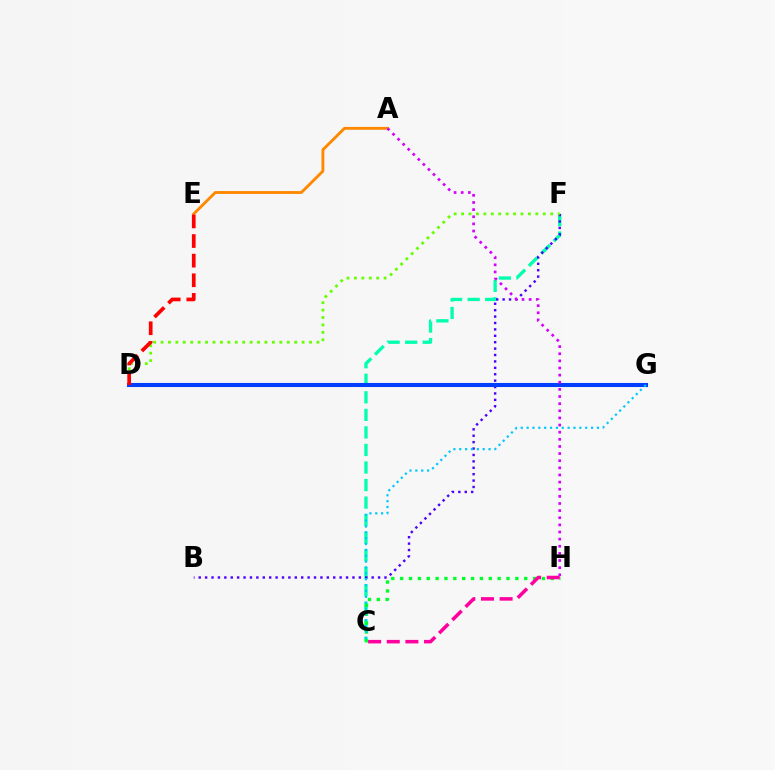{('C', 'F'): [{'color': '#00ffaf', 'line_style': 'dashed', 'thickness': 2.38}], ('A', 'E'): [{'color': '#ff8800', 'line_style': 'solid', 'thickness': 2.06}], ('C', 'H'): [{'color': '#00ff27', 'line_style': 'dotted', 'thickness': 2.41}, {'color': '#ff00a0', 'line_style': 'dashed', 'thickness': 2.53}], ('D', 'G'): [{'color': '#eeff00', 'line_style': 'dotted', 'thickness': 1.88}, {'color': '#003fff', 'line_style': 'solid', 'thickness': 2.93}], ('B', 'F'): [{'color': '#4f00ff', 'line_style': 'dotted', 'thickness': 1.74}], ('D', 'F'): [{'color': '#66ff00', 'line_style': 'dotted', 'thickness': 2.02}], ('A', 'H'): [{'color': '#d600ff', 'line_style': 'dotted', 'thickness': 1.94}], ('D', 'E'): [{'color': '#ff0000', 'line_style': 'dashed', 'thickness': 2.67}], ('C', 'G'): [{'color': '#00c7ff', 'line_style': 'dotted', 'thickness': 1.59}]}